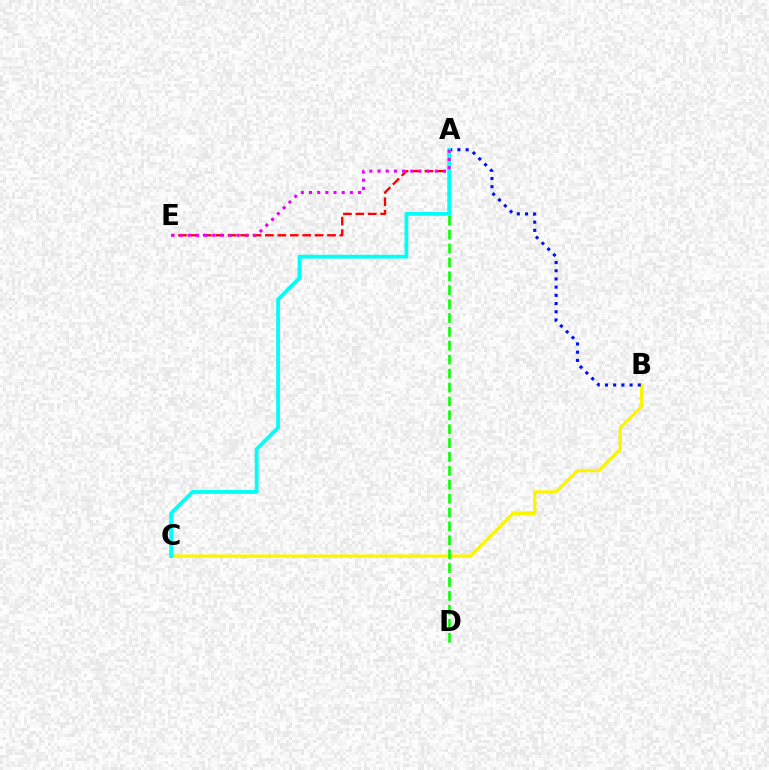{('B', 'C'): [{'color': '#fcf500', 'line_style': 'solid', 'thickness': 2.38}], ('A', 'B'): [{'color': '#0010ff', 'line_style': 'dotted', 'thickness': 2.23}], ('A', 'D'): [{'color': '#08ff00', 'line_style': 'dashed', 'thickness': 1.89}], ('A', 'E'): [{'color': '#ff0000', 'line_style': 'dashed', 'thickness': 1.69}, {'color': '#ee00ff', 'line_style': 'dotted', 'thickness': 2.22}], ('A', 'C'): [{'color': '#00fff6', 'line_style': 'solid', 'thickness': 2.72}]}